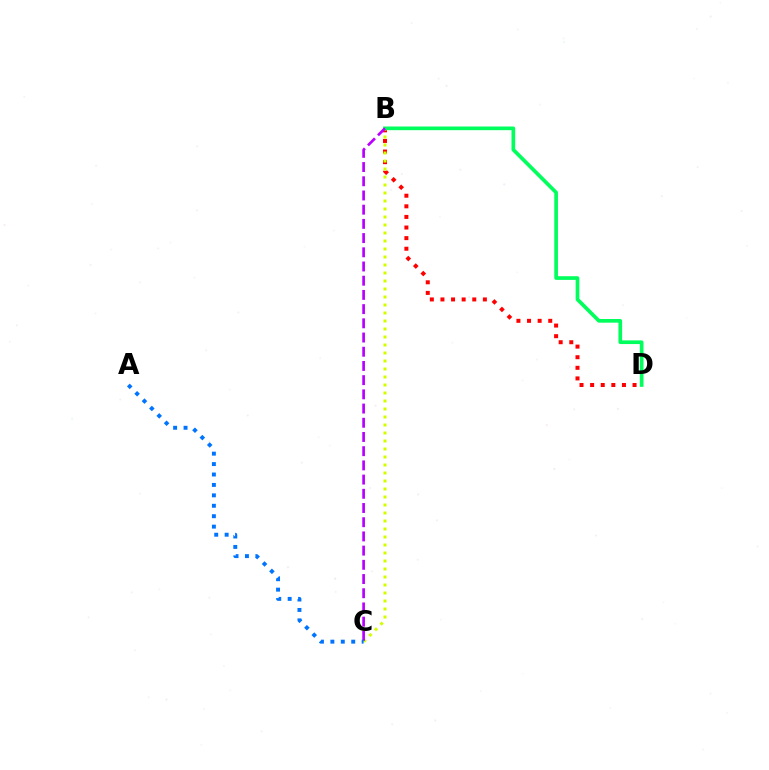{('B', 'D'): [{'color': '#ff0000', 'line_style': 'dotted', 'thickness': 2.88}, {'color': '#00ff5c', 'line_style': 'solid', 'thickness': 2.65}], ('B', 'C'): [{'color': '#d1ff00', 'line_style': 'dotted', 'thickness': 2.17}, {'color': '#b900ff', 'line_style': 'dashed', 'thickness': 1.93}], ('A', 'C'): [{'color': '#0074ff', 'line_style': 'dotted', 'thickness': 2.83}]}